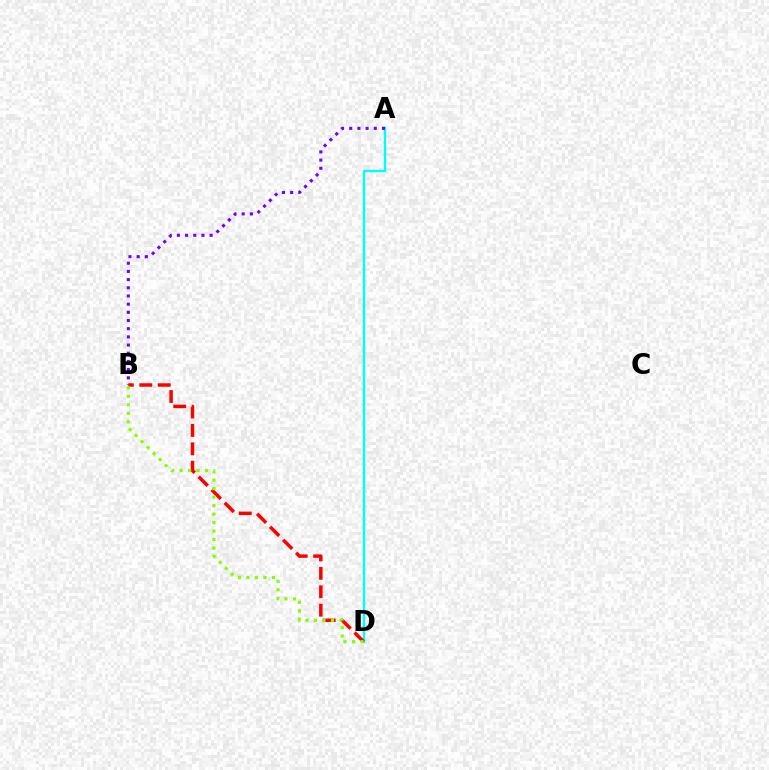{('A', 'D'): [{'color': '#00fff6', 'line_style': 'solid', 'thickness': 1.73}], ('A', 'B'): [{'color': '#7200ff', 'line_style': 'dotted', 'thickness': 2.22}], ('B', 'D'): [{'color': '#ff0000', 'line_style': 'dashed', 'thickness': 2.5}, {'color': '#84ff00', 'line_style': 'dotted', 'thickness': 2.31}]}